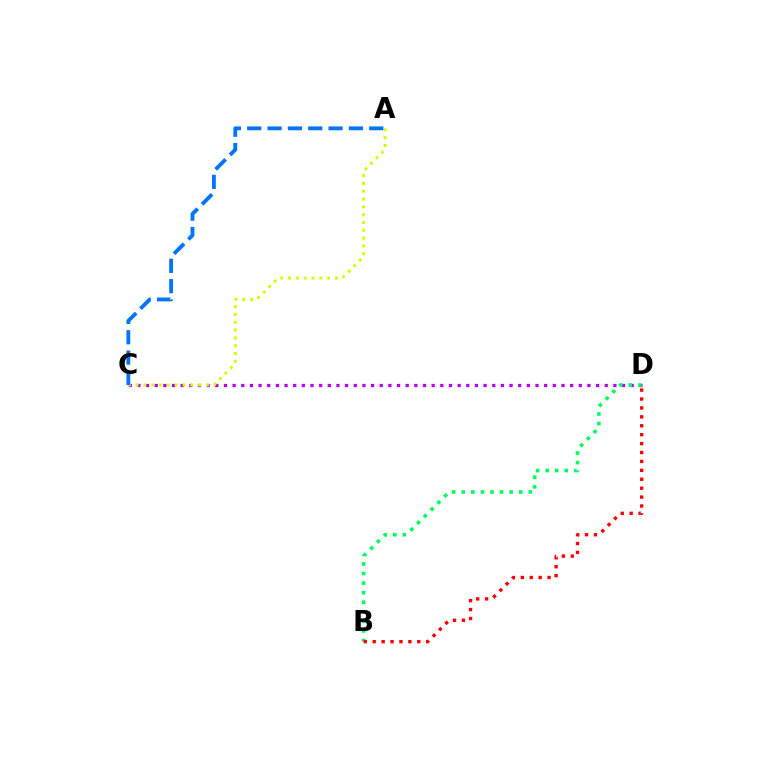{('C', 'D'): [{'color': '#b900ff', 'line_style': 'dotted', 'thickness': 2.35}], ('B', 'D'): [{'color': '#00ff5c', 'line_style': 'dotted', 'thickness': 2.6}, {'color': '#ff0000', 'line_style': 'dotted', 'thickness': 2.42}], ('A', 'C'): [{'color': '#d1ff00', 'line_style': 'dotted', 'thickness': 2.12}, {'color': '#0074ff', 'line_style': 'dashed', 'thickness': 2.76}]}